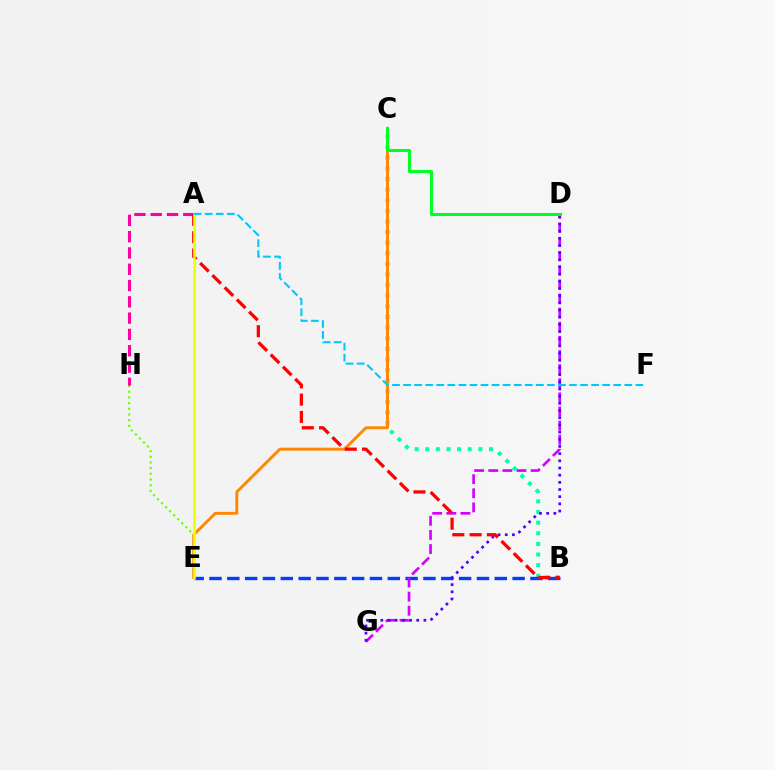{('B', 'C'): [{'color': '#00ffaf', 'line_style': 'dotted', 'thickness': 2.89}], ('E', 'H'): [{'color': '#66ff00', 'line_style': 'dotted', 'thickness': 1.55}], ('B', 'E'): [{'color': '#003fff', 'line_style': 'dashed', 'thickness': 2.42}], ('D', 'G'): [{'color': '#d600ff', 'line_style': 'dashed', 'thickness': 1.92}, {'color': '#4f00ff', 'line_style': 'dotted', 'thickness': 1.95}], ('C', 'E'): [{'color': '#ff8800', 'line_style': 'solid', 'thickness': 2.1}], ('A', 'H'): [{'color': '#ff00a0', 'line_style': 'dashed', 'thickness': 2.21}], ('A', 'B'): [{'color': '#ff0000', 'line_style': 'dashed', 'thickness': 2.35}], ('C', 'D'): [{'color': '#00ff27', 'line_style': 'solid', 'thickness': 2.19}], ('A', 'E'): [{'color': '#eeff00', 'line_style': 'solid', 'thickness': 1.86}], ('A', 'F'): [{'color': '#00c7ff', 'line_style': 'dashed', 'thickness': 1.5}]}